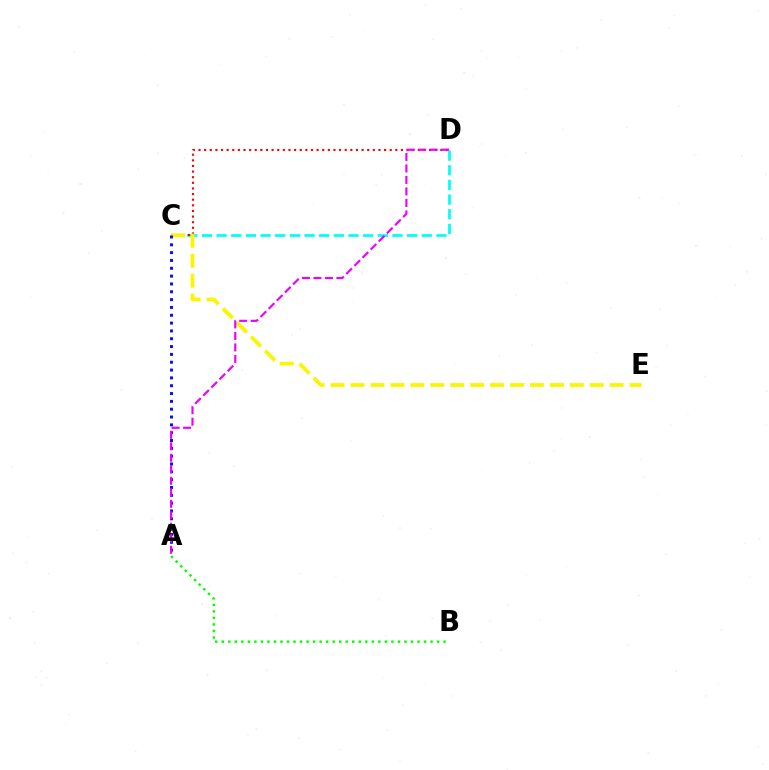{('C', 'D'): [{'color': '#00fff6', 'line_style': 'dashed', 'thickness': 1.99}, {'color': '#ff0000', 'line_style': 'dotted', 'thickness': 1.53}], ('A', 'B'): [{'color': '#08ff00', 'line_style': 'dotted', 'thickness': 1.77}], ('C', 'E'): [{'color': '#fcf500', 'line_style': 'dashed', 'thickness': 2.71}], ('A', 'C'): [{'color': '#0010ff', 'line_style': 'dotted', 'thickness': 2.13}], ('A', 'D'): [{'color': '#ee00ff', 'line_style': 'dashed', 'thickness': 1.56}]}